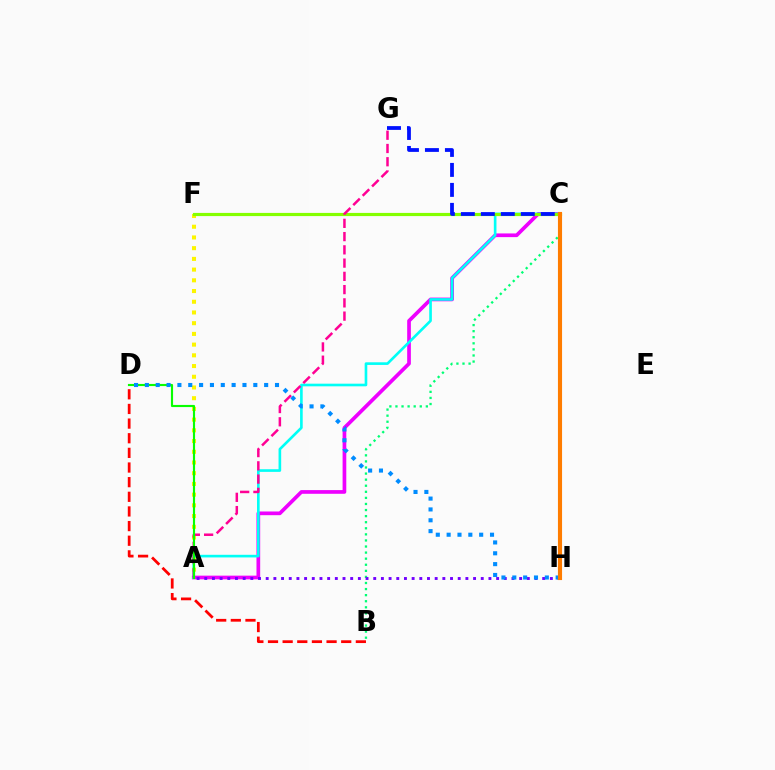{('A', 'C'): [{'color': '#ee00ff', 'line_style': 'solid', 'thickness': 2.66}, {'color': '#00fff6', 'line_style': 'solid', 'thickness': 1.9}], ('B', 'D'): [{'color': '#ff0000', 'line_style': 'dashed', 'thickness': 1.99}], ('A', 'F'): [{'color': '#fcf500', 'line_style': 'dotted', 'thickness': 2.91}], ('C', 'F'): [{'color': '#84ff00', 'line_style': 'solid', 'thickness': 2.28}], ('B', 'C'): [{'color': '#00ff74', 'line_style': 'dotted', 'thickness': 1.65}], ('A', 'H'): [{'color': '#7200ff', 'line_style': 'dotted', 'thickness': 2.09}], ('A', 'G'): [{'color': '#ff0094', 'line_style': 'dashed', 'thickness': 1.8}], ('A', 'D'): [{'color': '#08ff00', 'line_style': 'solid', 'thickness': 1.54}], ('C', 'G'): [{'color': '#0010ff', 'line_style': 'dashed', 'thickness': 2.71}], ('D', 'H'): [{'color': '#008cff', 'line_style': 'dotted', 'thickness': 2.95}], ('C', 'H'): [{'color': '#ff7c00', 'line_style': 'solid', 'thickness': 2.97}]}